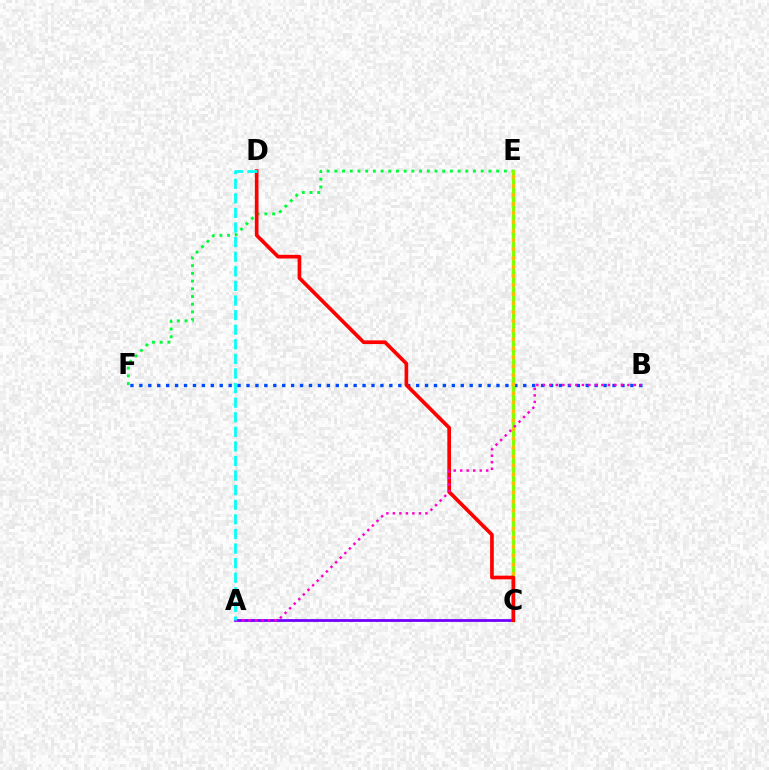{('B', 'F'): [{'color': '#004bff', 'line_style': 'dotted', 'thickness': 2.43}], ('E', 'F'): [{'color': '#00ff39', 'line_style': 'dotted', 'thickness': 2.09}], ('C', 'E'): [{'color': '#84ff00', 'line_style': 'solid', 'thickness': 2.4}, {'color': '#ffbd00', 'line_style': 'dotted', 'thickness': 2.45}], ('A', 'C'): [{'color': '#7200ff', 'line_style': 'solid', 'thickness': 2.0}], ('C', 'D'): [{'color': '#ff0000', 'line_style': 'solid', 'thickness': 2.65}], ('A', 'B'): [{'color': '#ff00cf', 'line_style': 'dotted', 'thickness': 1.77}], ('A', 'D'): [{'color': '#00fff6', 'line_style': 'dashed', 'thickness': 1.98}]}